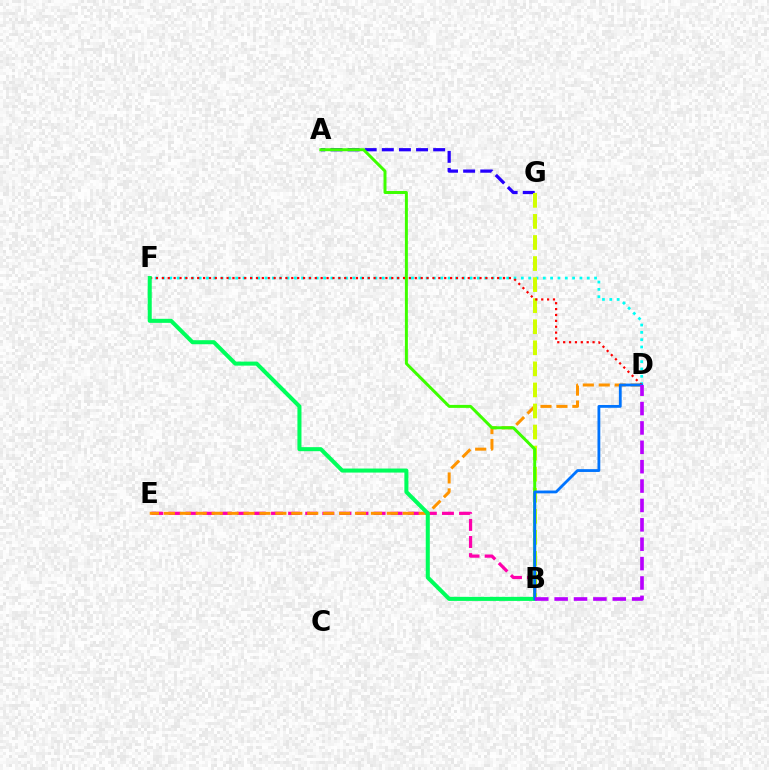{('A', 'G'): [{'color': '#2500ff', 'line_style': 'dashed', 'thickness': 2.33}], ('D', 'F'): [{'color': '#00fff6', 'line_style': 'dotted', 'thickness': 1.99}, {'color': '#ff0000', 'line_style': 'dotted', 'thickness': 1.6}], ('B', 'E'): [{'color': '#ff00ac', 'line_style': 'dashed', 'thickness': 2.32}], ('D', 'E'): [{'color': '#ff9400', 'line_style': 'dashed', 'thickness': 2.16}], ('B', 'G'): [{'color': '#d1ff00', 'line_style': 'dashed', 'thickness': 2.86}], ('A', 'B'): [{'color': '#3dff00', 'line_style': 'solid', 'thickness': 2.14}], ('B', 'F'): [{'color': '#00ff5c', 'line_style': 'solid', 'thickness': 2.91}], ('B', 'D'): [{'color': '#0074ff', 'line_style': 'solid', 'thickness': 2.02}, {'color': '#b900ff', 'line_style': 'dashed', 'thickness': 2.63}]}